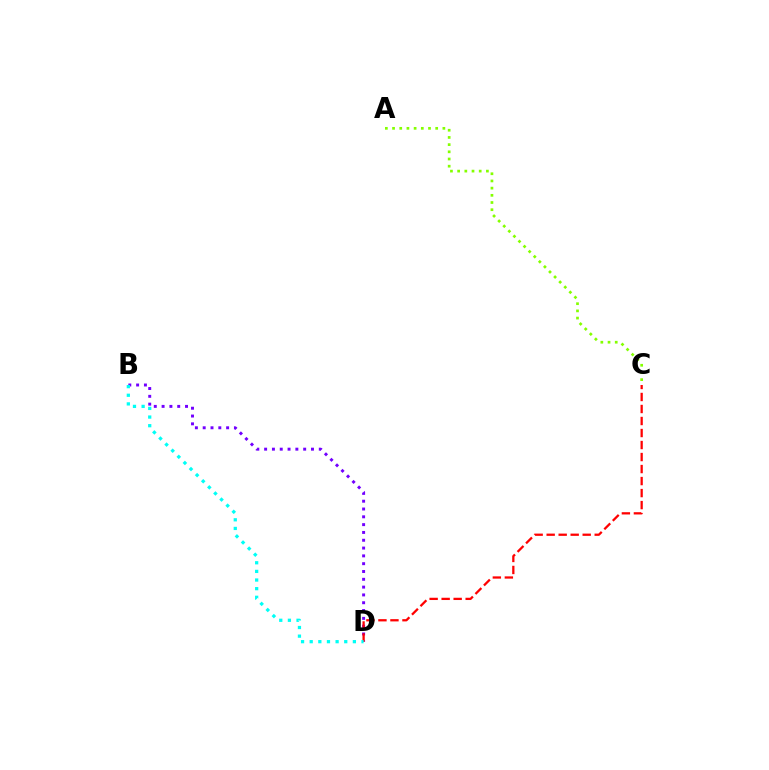{('B', 'D'): [{'color': '#7200ff', 'line_style': 'dotted', 'thickness': 2.12}, {'color': '#00fff6', 'line_style': 'dotted', 'thickness': 2.35}], ('A', 'C'): [{'color': '#84ff00', 'line_style': 'dotted', 'thickness': 1.95}], ('C', 'D'): [{'color': '#ff0000', 'line_style': 'dashed', 'thickness': 1.63}]}